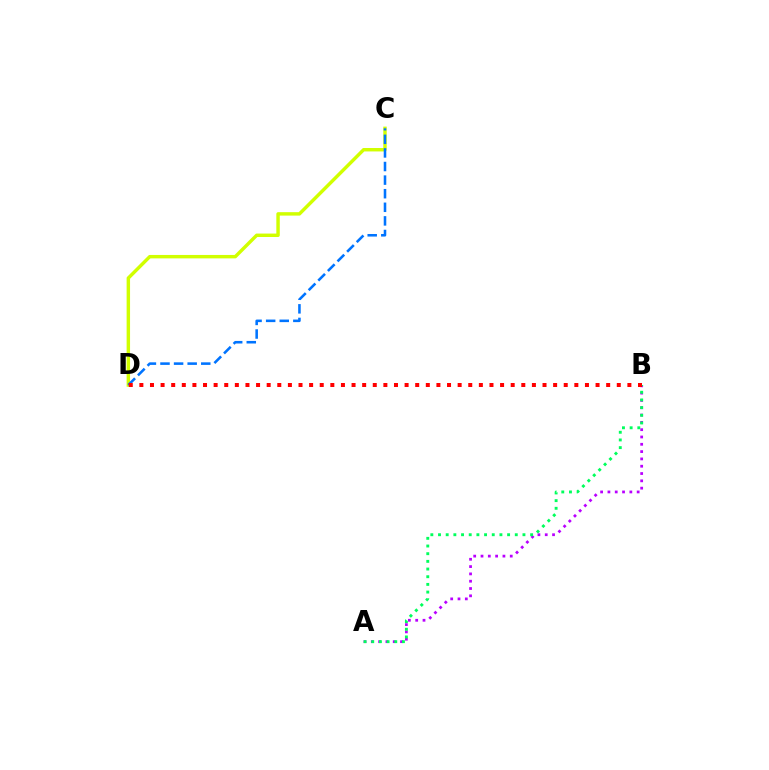{('A', 'B'): [{'color': '#b900ff', 'line_style': 'dotted', 'thickness': 1.99}, {'color': '#00ff5c', 'line_style': 'dotted', 'thickness': 2.09}], ('C', 'D'): [{'color': '#d1ff00', 'line_style': 'solid', 'thickness': 2.47}, {'color': '#0074ff', 'line_style': 'dashed', 'thickness': 1.85}], ('B', 'D'): [{'color': '#ff0000', 'line_style': 'dotted', 'thickness': 2.88}]}